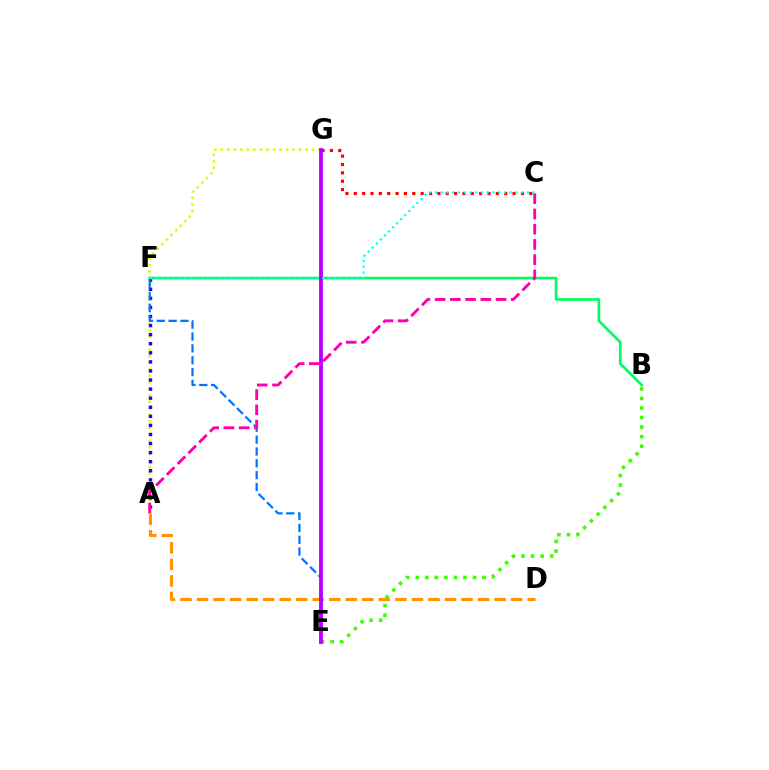{('A', 'D'): [{'color': '#ff9400', 'line_style': 'dashed', 'thickness': 2.25}], ('A', 'G'): [{'color': '#d1ff00', 'line_style': 'dotted', 'thickness': 1.77}], ('A', 'F'): [{'color': '#2500ff', 'line_style': 'dotted', 'thickness': 2.47}], ('E', 'F'): [{'color': '#0074ff', 'line_style': 'dashed', 'thickness': 1.61}], ('B', 'E'): [{'color': '#3dff00', 'line_style': 'dotted', 'thickness': 2.59}], ('B', 'F'): [{'color': '#00ff5c', 'line_style': 'solid', 'thickness': 1.92}], ('C', 'G'): [{'color': '#ff0000', 'line_style': 'dotted', 'thickness': 2.27}], ('E', 'G'): [{'color': '#b900ff', 'line_style': 'solid', 'thickness': 2.78}], ('C', 'F'): [{'color': '#00fff6', 'line_style': 'dotted', 'thickness': 1.56}], ('A', 'C'): [{'color': '#ff00ac', 'line_style': 'dashed', 'thickness': 2.07}]}